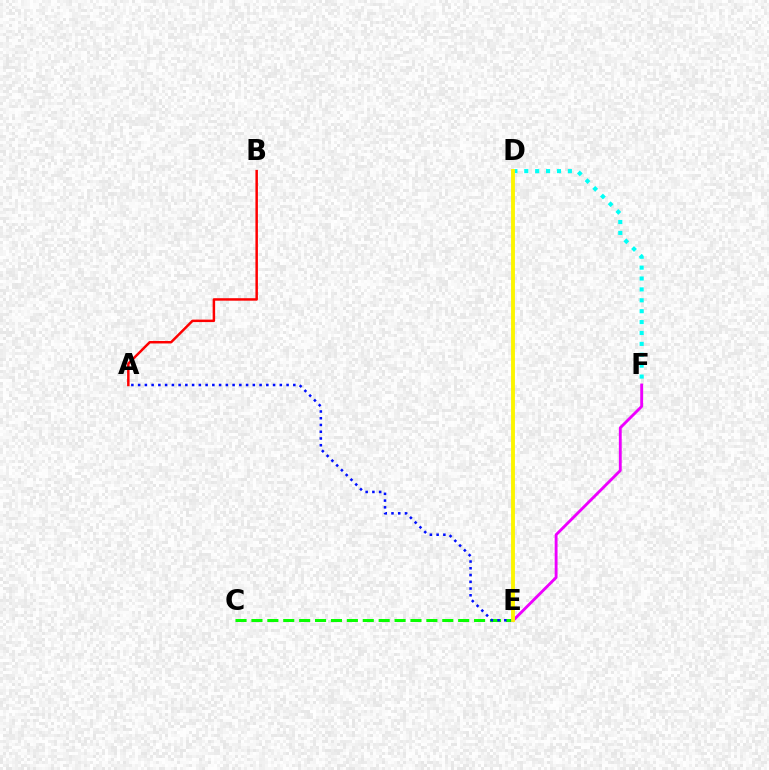{('A', 'B'): [{'color': '#ff0000', 'line_style': 'solid', 'thickness': 1.79}], ('D', 'F'): [{'color': '#00fff6', 'line_style': 'dotted', 'thickness': 2.96}], ('C', 'E'): [{'color': '#08ff00', 'line_style': 'dashed', 'thickness': 2.16}], ('E', 'F'): [{'color': '#ee00ff', 'line_style': 'solid', 'thickness': 2.06}], ('A', 'E'): [{'color': '#0010ff', 'line_style': 'dotted', 'thickness': 1.83}], ('D', 'E'): [{'color': '#fcf500', 'line_style': 'solid', 'thickness': 2.79}]}